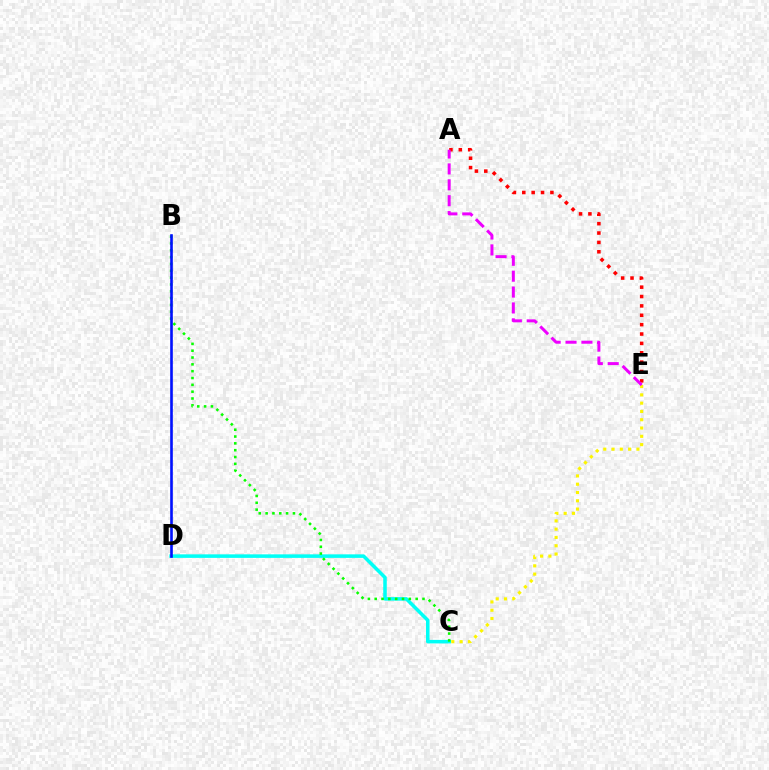{('A', 'E'): [{'color': '#ff0000', 'line_style': 'dotted', 'thickness': 2.55}, {'color': '#ee00ff', 'line_style': 'dashed', 'thickness': 2.16}], ('C', 'D'): [{'color': '#00fff6', 'line_style': 'solid', 'thickness': 2.54}], ('B', 'C'): [{'color': '#08ff00', 'line_style': 'dotted', 'thickness': 1.86}], ('C', 'E'): [{'color': '#fcf500', 'line_style': 'dotted', 'thickness': 2.25}], ('B', 'D'): [{'color': '#0010ff', 'line_style': 'solid', 'thickness': 1.89}]}